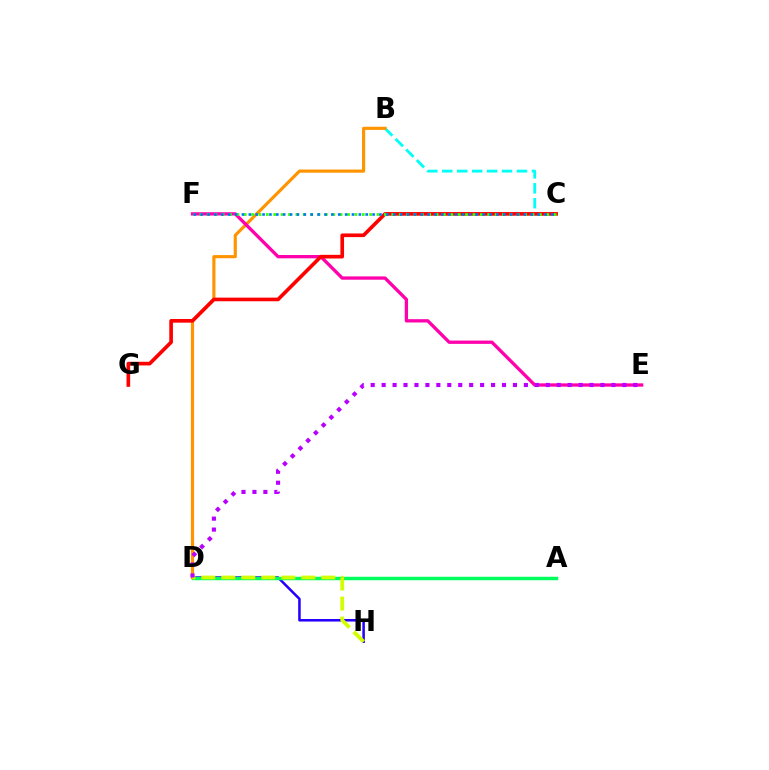{('D', 'H'): [{'color': '#2500ff', 'line_style': 'solid', 'thickness': 1.82}, {'color': '#d1ff00', 'line_style': 'dashed', 'thickness': 2.72}], ('A', 'D'): [{'color': '#00ff5c', 'line_style': 'solid', 'thickness': 2.49}], ('B', 'C'): [{'color': '#00fff6', 'line_style': 'dashed', 'thickness': 2.03}], ('B', 'D'): [{'color': '#ff9400', 'line_style': 'solid', 'thickness': 2.27}], ('E', 'F'): [{'color': '#ff00ac', 'line_style': 'solid', 'thickness': 2.38}], ('C', 'G'): [{'color': '#ff0000', 'line_style': 'solid', 'thickness': 2.63}], ('C', 'F'): [{'color': '#3dff00', 'line_style': 'dotted', 'thickness': 2.0}, {'color': '#0074ff', 'line_style': 'dotted', 'thickness': 1.87}], ('D', 'E'): [{'color': '#b900ff', 'line_style': 'dotted', 'thickness': 2.97}]}